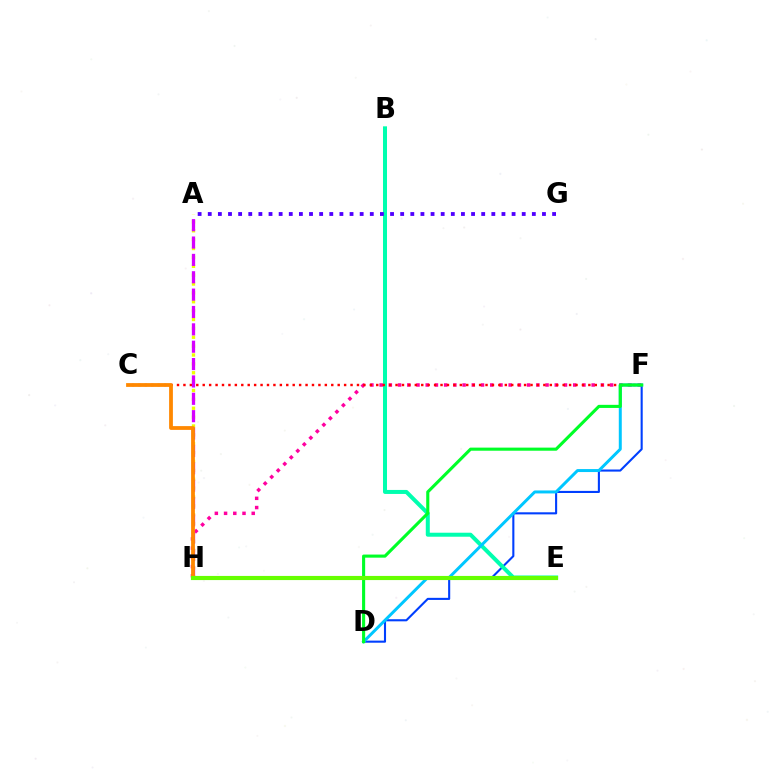{('A', 'H'): [{'color': '#eeff00', 'line_style': 'dotted', 'thickness': 2.41}, {'color': '#d600ff', 'line_style': 'dashed', 'thickness': 2.36}], ('F', 'H'): [{'color': '#ff00a0', 'line_style': 'dotted', 'thickness': 2.5}], ('D', 'F'): [{'color': '#003fff', 'line_style': 'solid', 'thickness': 1.51}, {'color': '#00c7ff', 'line_style': 'solid', 'thickness': 2.15}, {'color': '#00ff27', 'line_style': 'solid', 'thickness': 2.23}], ('B', 'E'): [{'color': '#00ffaf', 'line_style': 'solid', 'thickness': 2.88}], ('C', 'F'): [{'color': '#ff0000', 'line_style': 'dotted', 'thickness': 1.75}], ('A', 'G'): [{'color': '#4f00ff', 'line_style': 'dotted', 'thickness': 2.75}], ('C', 'H'): [{'color': '#ff8800', 'line_style': 'solid', 'thickness': 2.72}], ('E', 'H'): [{'color': '#66ff00', 'line_style': 'solid', 'thickness': 2.98}]}